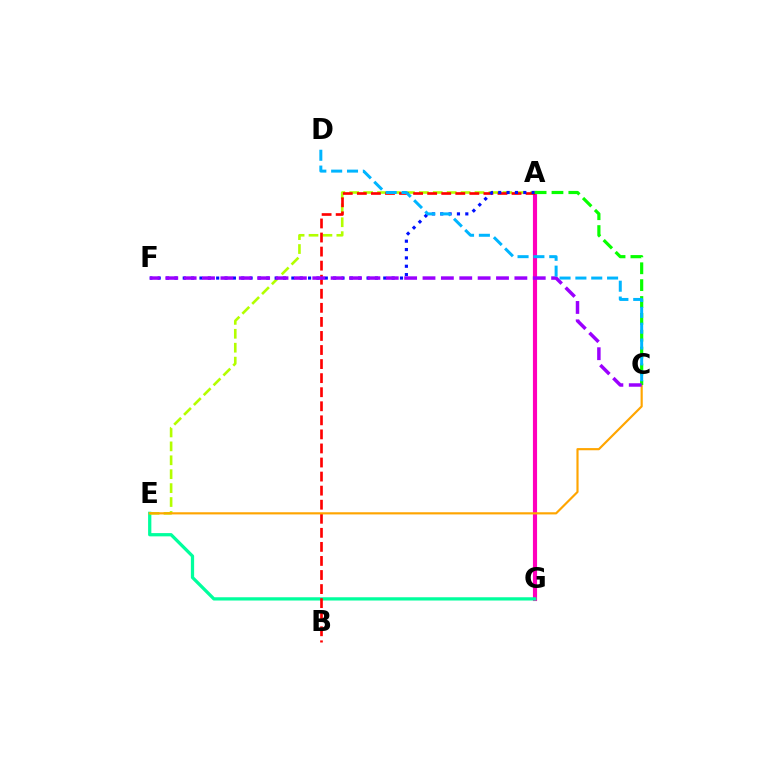{('A', 'G'): [{'color': '#ff00bd', 'line_style': 'solid', 'thickness': 2.98}], ('E', 'G'): [{'color': '#00ff9d', 'line_style': 'solid', 'thickness': 2.35}], ('A', 'E'): [{'color': '#b3ff00', 'line_style': 'dashed', 'thickness': 1.89}], ('A', 'B'): [{'color': '#ff0000', 'line_style': 'dashed', 'thickness': 1.91}], ('C', 'E'): [{'color': '#ffa500', 'line_style': 'solid', 'thickness': 1.56}], ('A', 'F'): [{'color': '#0010ff', 'line_style': 'dotted', 'thickness': 2.27}], ('A', 'C'): [{'color': '#08ff00', 'line_style': 'dashed', 'thickness': 2.29}], ('C', 'F'): [{'color': '#9b00ff', 'line_style': 'dashed', 'thickness': 2.5}], ('C', 'D'): [{'color': '#00b5ff', 'line_style': 'dashed', 'thickness': 2.15}]}